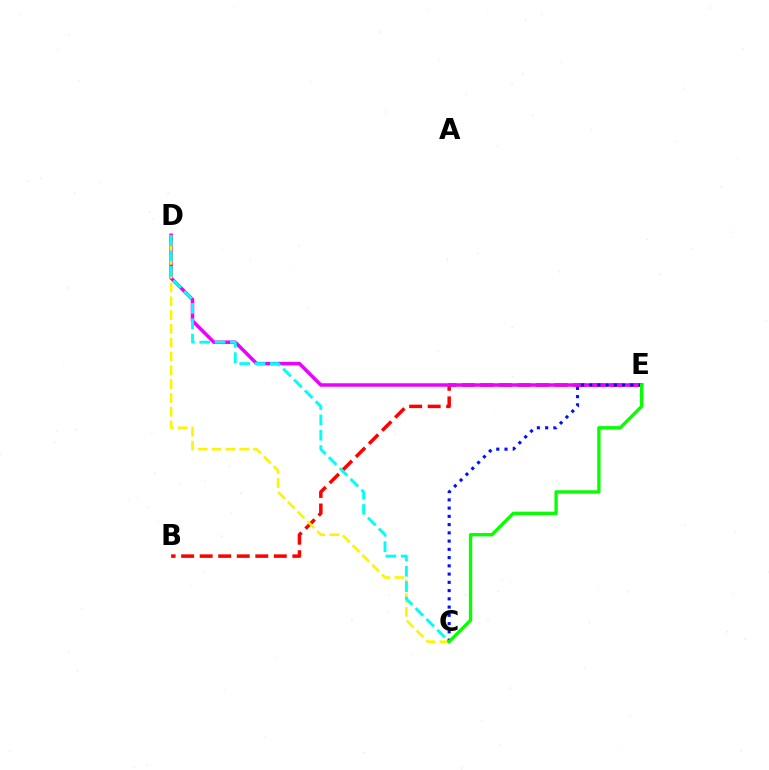{('B', 'E'): [{'color': '#ff0000', 'line_style': 'dashed', 'thickness': 2.52}], ('D', 'E'): [{'color': '#ee00ff', 'line_style': 'solid', 'thickness': 2.52}], ('C', 'D'): [{'color': '#fcf500', 'line_style': 'dashed', 'thickness': 1.88}, {'color': '#00fff6', 'line_style': 'dashed', 'thickness': 2.08}], ('C', 'E'): [{'color': '#0010ff', 'line_style': 'dotted', 'thickness': 2.24}, {'color': '#08ff00', 'line_style': 'solid', 'thickness': 2.4}]}